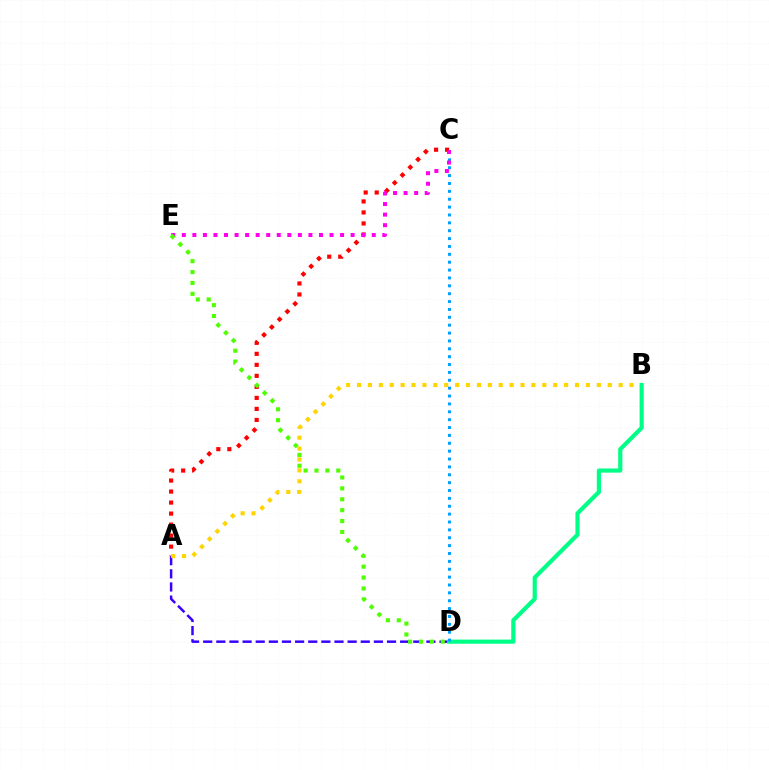{('A', 'D'): [{'color': '#3700ff', 'line_style': 'dashed', 'thickness': 1.78}], ('A', 'C'): [{'color': '#ff0000', 'line_style': 'dotted', 'thickness': 2.99}], ('A', 'B'): [{'color': '#ffd500', 'line_style': 'dotted', 'thickness': 2.96}], ('B', 'D'): [{'color': '#00ff86', 'line_style': 'solid', 'thickness': 3.0}], ('C', 'D'): [{'color': '#009eff', 'line_style': 'dotted', 'thickness': 2.14}], ('C', 'E'): [{'color': '#ff00ed', 'line_style': 'dotted', 'thickness': 2.87}], ('D', 'E'): [{'color': '#4fff00', 'line_style': 'dotted', 'thickness': 2.96}]}